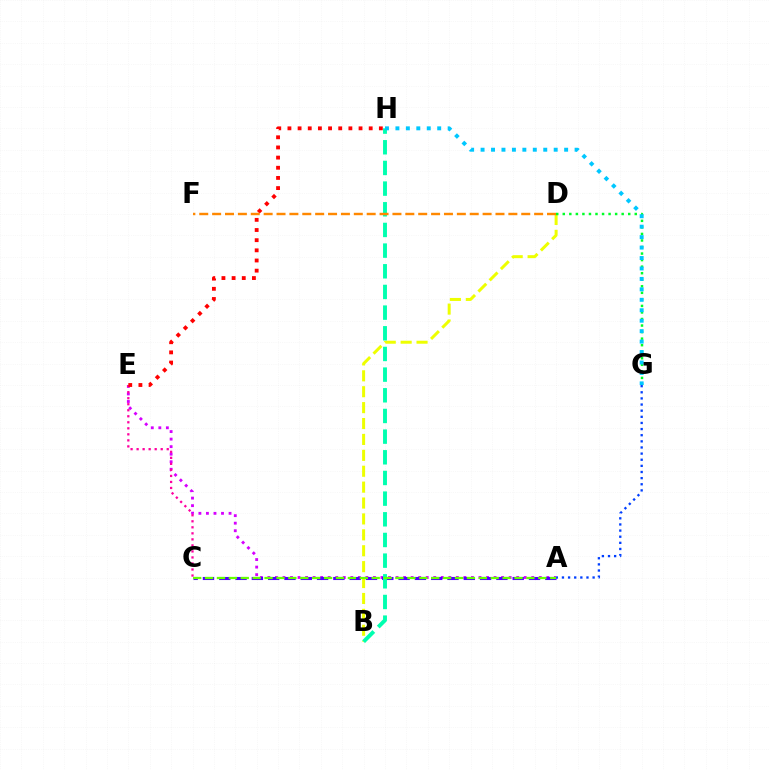{('B', 'D'): [{'color': '#eeff00', 'line_style': 'dashed', 'thickness': 2.16}], ('D', 'G'): [{'color': '#00ff27', 'line_style': 'dotted', 'thickness': 1.78}], ('A', 'E'): [{'color': '#d600ff', 'line_style': 'dotted', 'thickness': 2.05}], ('A', 'C'): [{'color': '#4f00ff', 'line_style': 'dashed', 'thickness': 2.21}, {'color': '#66ff00', 'line_style': 'dashed', 'thickness': 1.62}], ('B', 'H'): [{'color': '#00ffaf', 'line_style': 'dashed', 'thickness': 2.81}], ('G', 'H'): [{'color': '#00c7ff', 'line_style': 'dotted', 'thickness': 2.84}], ('C', 'E'): [{'color': '#ff00a0', 'line_style': 'dotted', 'thickness': 1.64}], ('E', 'H'): [{'color': '#ff0000', 'line_style': 'dotted', 'thickness': 2.76}], ('D', 'F'): [{'color': '#ff8800', 'line_style': 'dashed', 'thickness': 1.75}], ('A', 'G'): [{'color': '#003fff', 'line_style': 'dotted', 'thickness': 1.67}]}